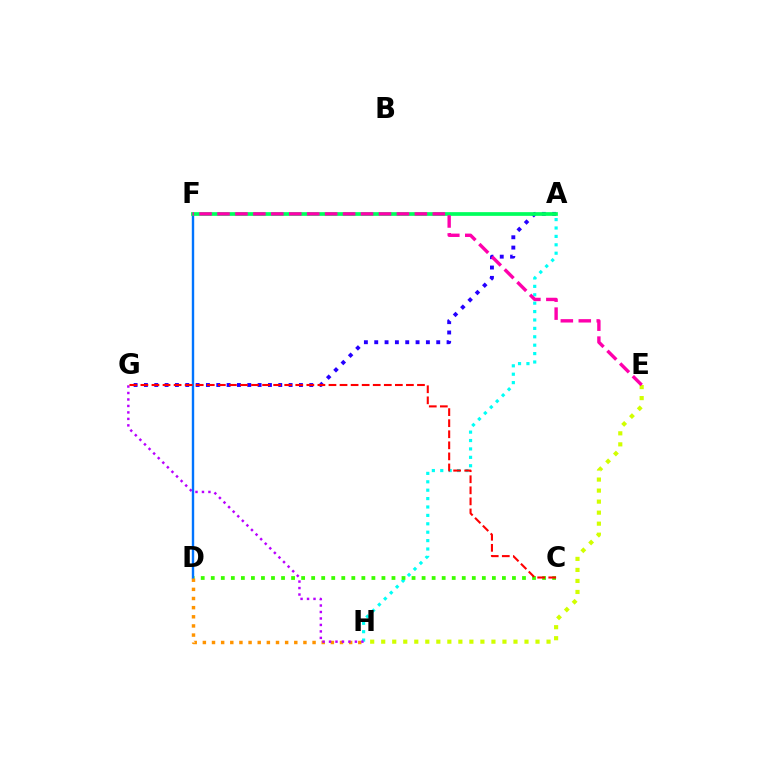{('E', 'H'): [{'color': '#d1ff00', 'line_style': 'dotted', 'thickness': 2.99}], ('A', 'H'): [{'color': '#00fff6', 'line_style': 'dotted', 'thickness': 2.28}], ('C', 'D'): [{'color': '#3dff00', 'line_style': 'dotted', 'thickness': 2.73}], ('D', 'F'): [{'color': '#0074ff', 'line_style': 'solid', 'thickness': 1.73}], ('D', 'H'): [{'color': '#ff9400', 'line_style': 'dotted', 'thickness': 2.48}], ('G', 'H'): [{'color': '#b900ff', 'line_style': 'dotted', 'thickness': 1.76}], ('A', 'G'): [{'color': '#2500ff', 'line_style': 'dotted', 'thickness': 2.81}], ('A', 'F'): [{'color': '#00ff5c', 'line_style': 'solid', 'thickness': 2.67}], ('C', 'G'): [{'color': '#ff0000', 'line_style': 'dashed', 'thickness': 1.5}], ('E', 'F'): [{'color': '#ff00ac', 'line_style': 'dashed', 'thickness': 2.44}]}